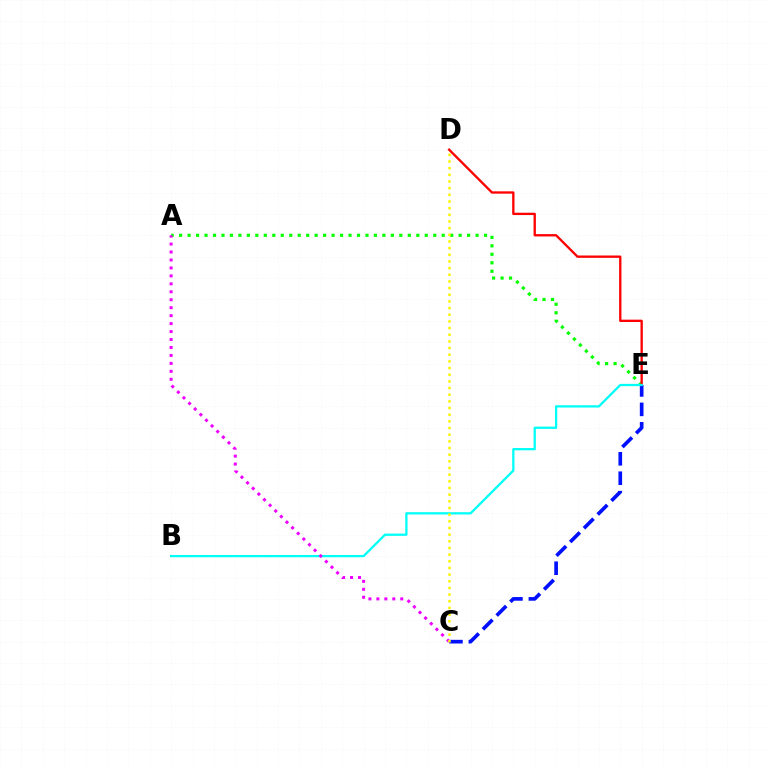{('A', 'E'): [{'color': '#08ff00', 'line_style': 'dotted', 'thickness': 2.3}], ('D', 'E'): [{'color': '#ff0000', 'line_style': 'solid', 'thickness': 1.68}], ('C', 'E'): [{'color': '#0010ff', 'line_style': 'dashed', 'thickness': 2.64}], ('B', 'E'): [{'color': '#00fff6', 'line_style': 'solid', 'thickness': 1.64}], ('A', 'C'): [{'color': '#ee00ff', 'line_style': 'dotted', 'thickness': 2.16}], ('C', 'D'): [{'color': '#fcf500', 'line_style': 'dotted', 'thickness': 1.81}]}